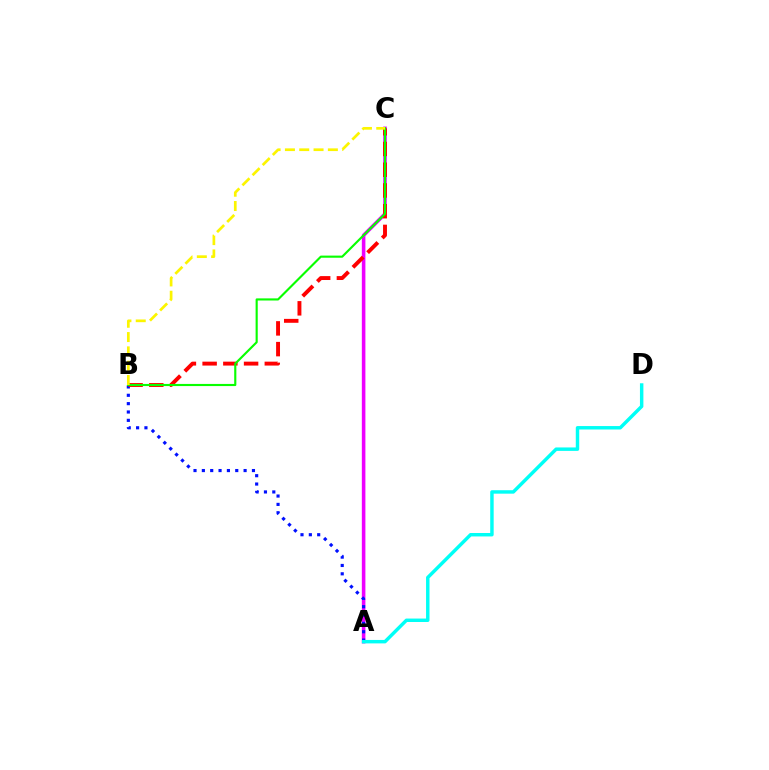{('A', 'C'): [{'color': '#ee00ff', 'line_style': 'solid', 'thickness': 2.57}], ('A', 'B'): [{'color': '#0010ff', 'line_style': 'dotted', 'thickness': 2.27}], ('B', 'C'): [{'color': '#ff0000', 'line_style': 'dashed', 'thickness': 2.82}, {'color': '#08ff00', 'line_style': 'solid', 'thickness': 1.54}, {'color': '#fcf500', 'line_style': 'dashed', 'thickness': 1.94}], ('A', 'D'): [{'color': '#00fff6', 'line_style': 'solid', 'thickness': 2.48}]}